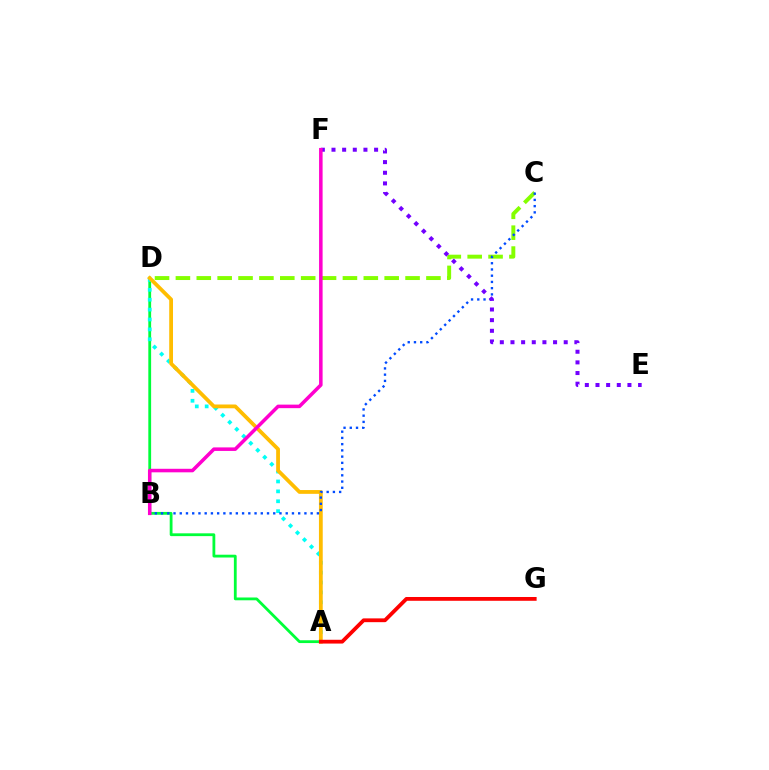{('C', 'D'): [{'color': '#84ff00', 'line_style': 'dashed', 'thickness': 2.84}], ('A', 'D'): [{'color': '#00ff39', 'line_style': 'solid', 'thickness': 2.02}, {'color': '#00fff6', 'line_style': 'dotted', 'thickness': 2.69}, {'color': '#ffbd00', 'line_style': 'solid', 'thickness': 2.73}], ('B', 'C'): [{'color': '#004bff', 'line_style': 'dotted', 'thickness': 1.69}], ('E', 'F'): [{'color': '#7200ff', 'line_style': 'dotted', 'thickness': 2.89}], ('A', 'G'): [{'color': '#ff0000', 'line_style': 'solid', 'thickness': 2.73}], ('B', 'F'): [{'color': '#ff00cf', 'line_style': 'solid', 'thickness': 2.54}]}